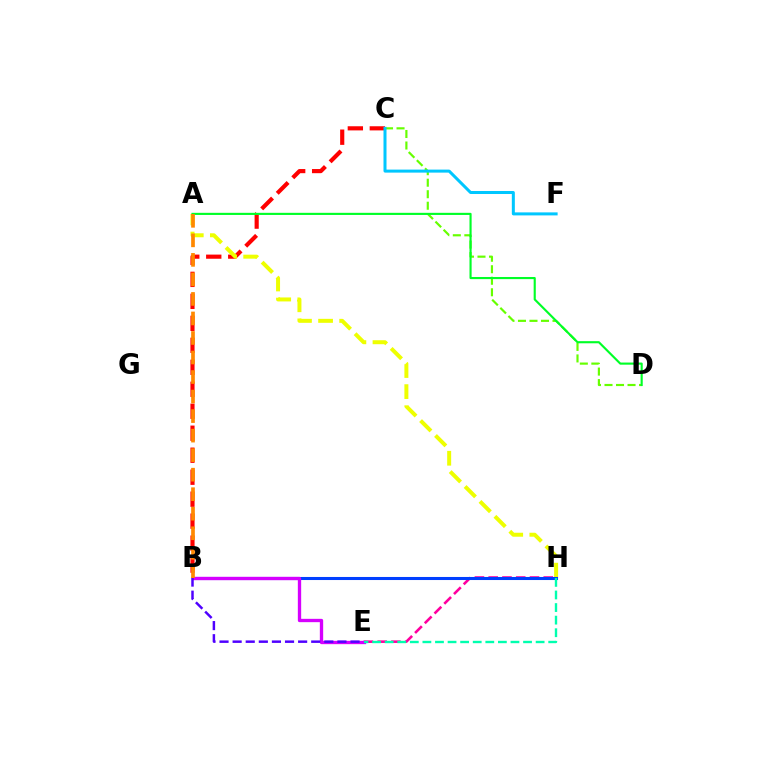{('C', 'D'): [{'color': '#66ff00', 'line_style': 'dashed', 'thickness': 1.56}], ('B', 'C'): [{'color': '#ff0000', 'line_style': 'dashed', 'thickness': 2.99}], ('E', 'H'): [{'color': '#ff00a0', 'line_style': 'dashed', 'thickness': 1.87}, {'color': '#00ffaf', 'line_style': 'dashed', 'thickness': 1.71}], ('A', 'H'): [{'color': '#eeff00', 'line_style': 'dashed', 'thickness': 2.86}], ('B', 'H'): [{'color': '#003fff', 'line_style': 'solid', 'thickness': 2.2}], ('B', 'E'): [{'color': '#d600ff', 'line_style': 'solid', 'thickness': 2.4}, {'color': '#4f00ff', 'line_style': 'dashed', 'thickness': 1.78}], ('A', 'D'): [{'color': '#00ff27', 'line_style': 'solid', 'thickness': 1.54}], ('C', 'F'): [{'color': '#00c7ff', 'line_style': 'solid', 'thickness': 2.17}], ('A', 'B'): [{'color': '#ff8800', 'line_style': 'dashed', 'thickness': 2.65}]}